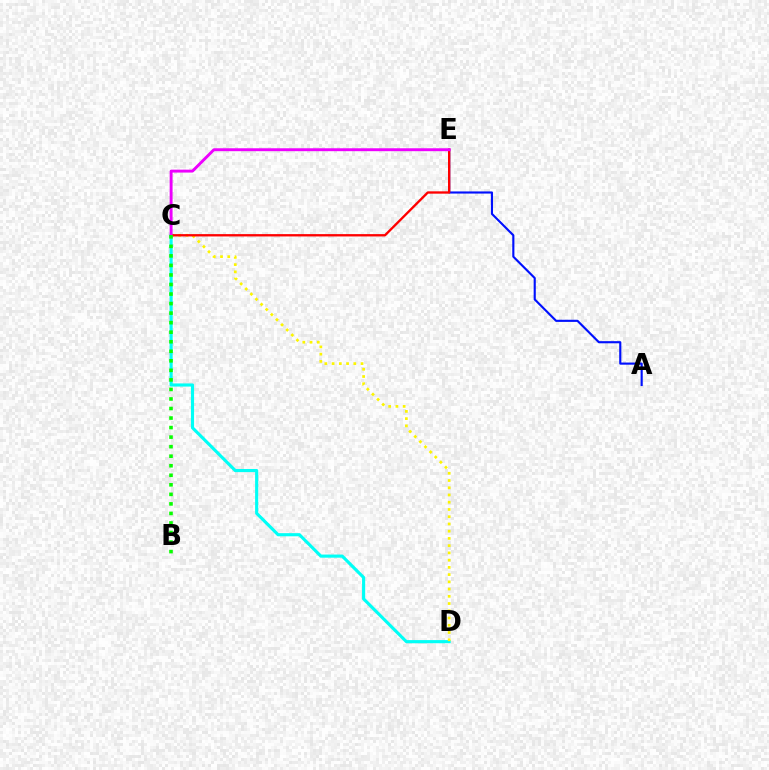{('A', 'E'): [{'color': '#0010ff', 'line_style': 'solid', 'thickness': 1.54}], ('C', 'D'): [{'color': '#00fff6', 'line_style': 'solid', 'thickness': 2.26}, {'color': '#fcf500', 'line_style': 'dotted', 'thickness': 1.97}], ('C', 'E'): [{'color': '#ff0000', 'line_style': 'solid', 'thickness': 1.68}, {'color': '#ee00ff', 'line_style': 'solid', 'thickness': 2.1}], ('B', 'C'): [{'color': '#08ff00', 'line_style': 'dotted', 'thickness': 2.59}]}